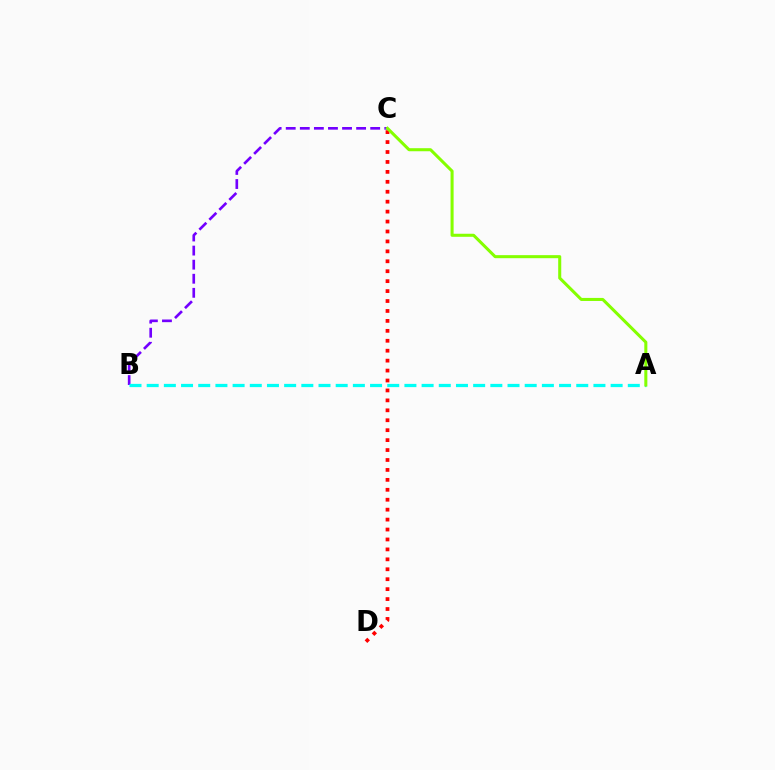{('C', 'D'): [{'color': '#ff0000', 'line_style': 'dotted', 'thickness': 2.7}], ('B', 'C'): [{'color': '#7200ff', 'line_style': 'dashed', 'thickness': 1.91}], ('A', 'B'): [{'color': '#00fff6', 'line_style': 'dashed', 'thickness': 2.33}], ('A', 'C'): [{'color': '#84ff00', 'line_style': 'solid', 'thickness': 2.19}]}